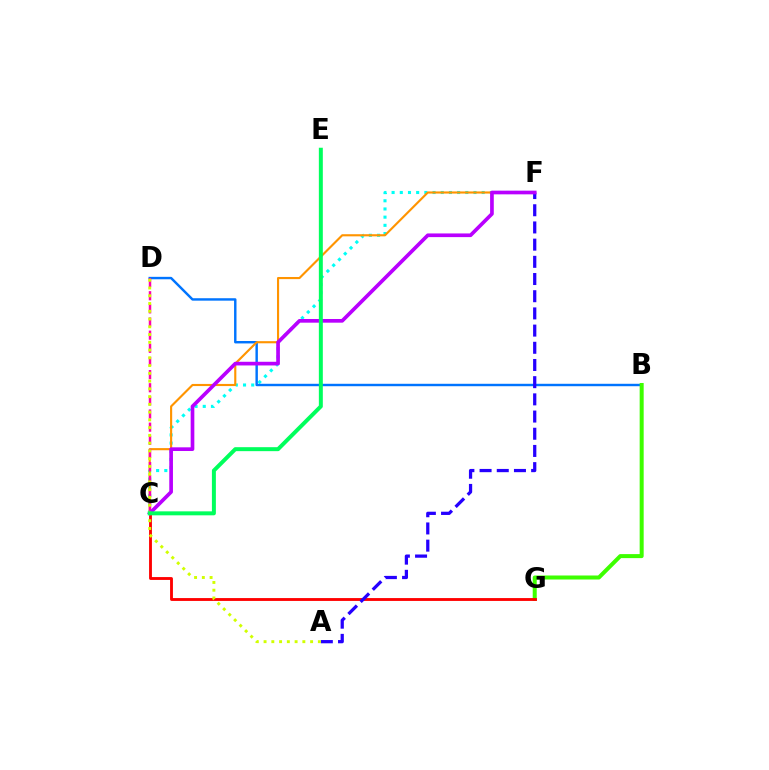{('C', 'F'): [{'color': '#00fff6', 'line_style': 'dotted', 'thickness': 2.22}, {'color': '#ff9400', 'line_style': 'solid', 'thickness': 1.54}, {'color': '#b900ff', 'line_style': 'solid', 'thickness': 2.65}], ('B', 'D'): [{'color': '#0074ff', 'line_style': 'solid', 'thickness': 1.75}], ('C', 'D'): [{'color': '#ff00ac', 'line_style': 'dashed', 'thickness': 1.79}], ('B', 'G'): [{'color': '#3dff00', 'line_style': 'solid', 'thickness': 2.89}], ('C', 'G'): [{'color': '#ff0000', 'line_style': 'solid', 'thickness': 2.05}], ('A', 'F'): [{'color': '#2500ff', 'line_style': 'dashed', 'thickness': 2.34}], ('A', 'D'): [{'color': '#d1ff00', 'line_style': 'dotted', 'thickness': 2.11}], ('C', 'E'): [{'color': '#00ff5c', 'line_style': 'solid', 'thickness': 2.86}]}